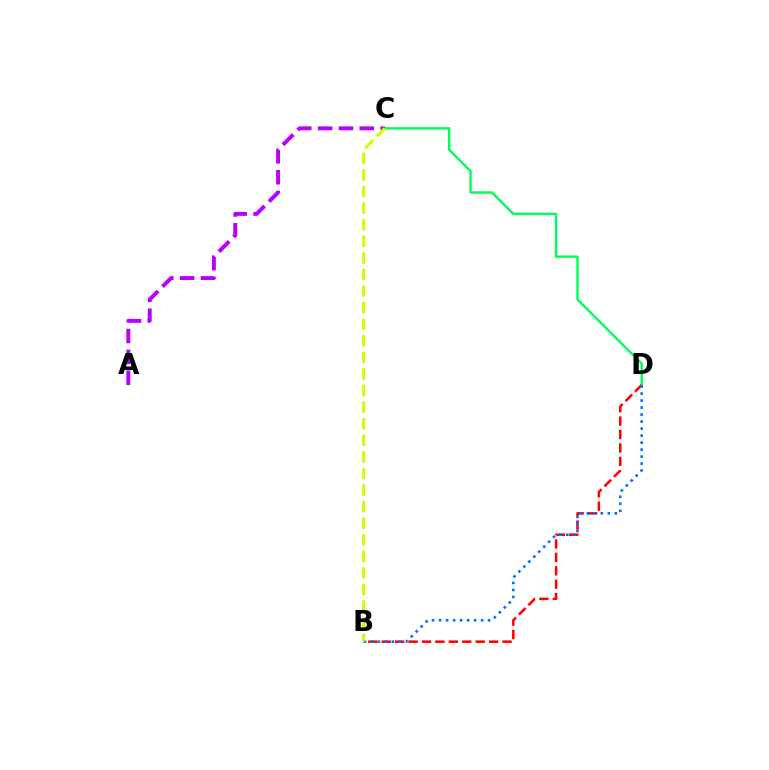{('C', 'D'): [{'color': '#00ff5c', 'line_style': 'solid', 'thickness': 1.75}], ('B', 'D'): [{'color': '#ff0000', 'line_style': 'dashed', 'thickness': 1.82}, {'color': '#0074ff', 'line_style': 'dotted', 'thickness': 1.9}], ('A', 'C'): [{'color': '#b900ff', 'line_style': 'dashed', 'thickness': 2.83}], ('B', 'C'): [{'color': '#d1ff00', 'line_style': 'dashed', 'thickness': 2.25}]}